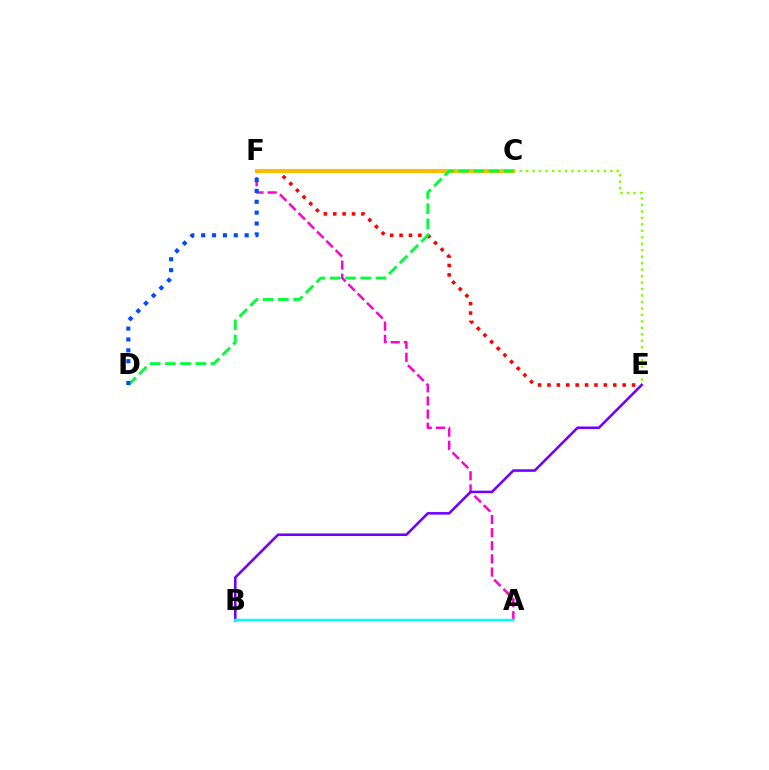{('A', 'F'): [{'color': '#ff00cf', 'line_style': 'dashed', 'thickness': 1.78}], ('E', 'F'): [{'color': '#ff0000', 'line_style': 'dotted', 'thickness': 2.55}], ('C', 'E'): [{'color': '#84ff00', 'line_style': 'dotted', 'thickness': 1.76}], ('C', 'F'): [{'color': '#ffbd00', 'line_style': 'solid', 'thickness': 2.91}], ('B', 'E'): [{'color': '#7200ff', 'line_style': 'solid', 'thickness': 1.86}], ('A', 'B'): [{'color': '#00fff6', 'line_style': 'solid', 'thickness': 1.78}], ('C', 'D'): [{'color': '#00ff39', 'line_style': 'dashed', 'thickness': 2.07}], ('D', 'F'): [{'color': '#004bff', 'line_style': 'dotted', 'thickness': 2.96}]}